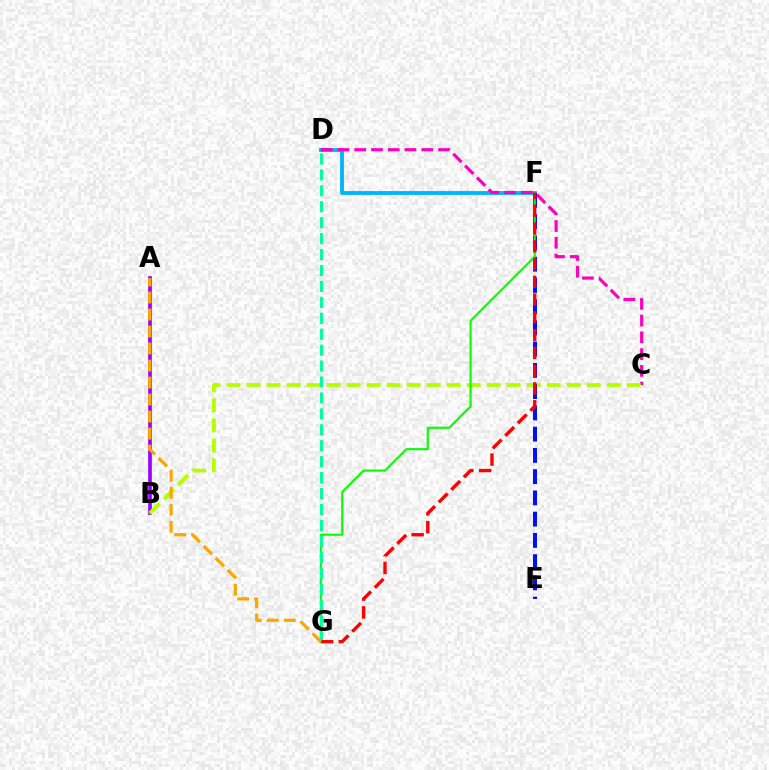{('D', 'F'): [{'color': '#00b5ff', 'line_style': 'solid', 'thickness': 2.77}], ('A', 'B'): [{'color': '#9b00ff', 'line_style': 'solid', 'thickness': 2.64}], ('C', 'D'): [{'color': '#ff00bd', 'line_style': 'dashed', 'thickness': 2.28}], ('B', 'C'): [{'color': '#b3ff00', 'line_style': 'dashed', 'thickness': 2.72}], ('E', 'F'): [{'color': '#0010ff', 'line_style': 'dashed', 'thickness': 2.89}], ('F', 'G'): [{'color': '#08ff00', 'line_style': 'solid', 'thickness': 1.53}, {'color': '#ff0000', 'line_style': 'dashed', 'thickness': 2.41}], ('D', 'G'): [{'color': '#00ff9d', 'line_style': 'dashed', 'thickness': 2.16}], ('A', 'G'): [{'color': '#ffa500', 'line_style': 'dashed', 'thickness': 2.31}]}